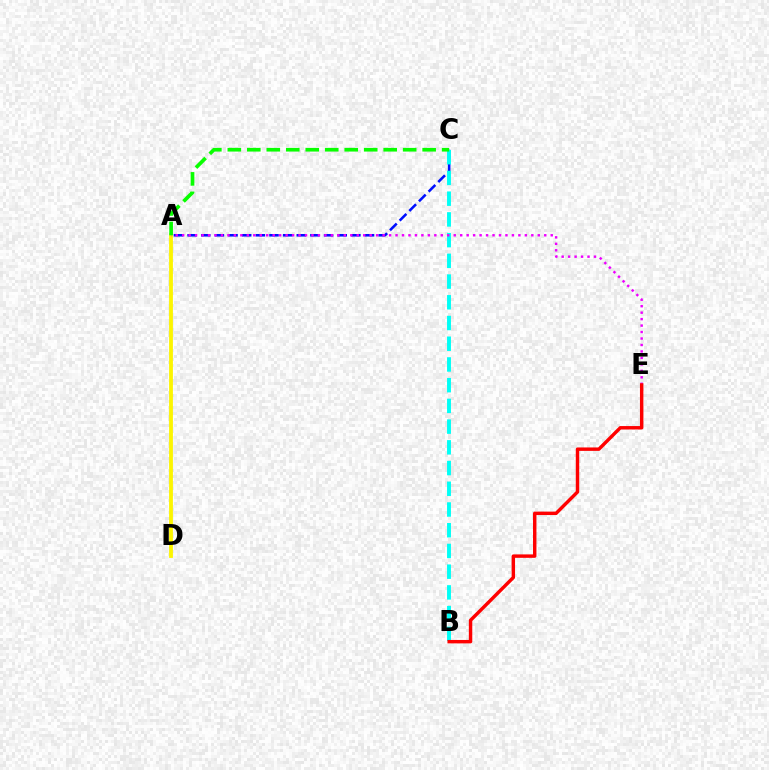{('A', 'C'): [{'color': '#0010ff', 'line_style': 'dashed', 'thickness': 1.85}, {'color': '#08ff00', 'line_style': 'dashed', 'thickness': 2.65}], ('B', 'C'): [{'color': '#00fff6', 'line_style': 'dashed', 'thickness': 2.82}], ('A', 'D'): [{'color': '#fcf500', 'line_style': 'solid', 'thickness': 2.74}], ('A', 'E'): [{'color': '#ee00ff', 'line_style': 'dotted', 'thickness': 1.76}], ('B', 'E'): [{'color': '#ff0000', 'line_style': 'solid', 'thickness': 2.47}]}